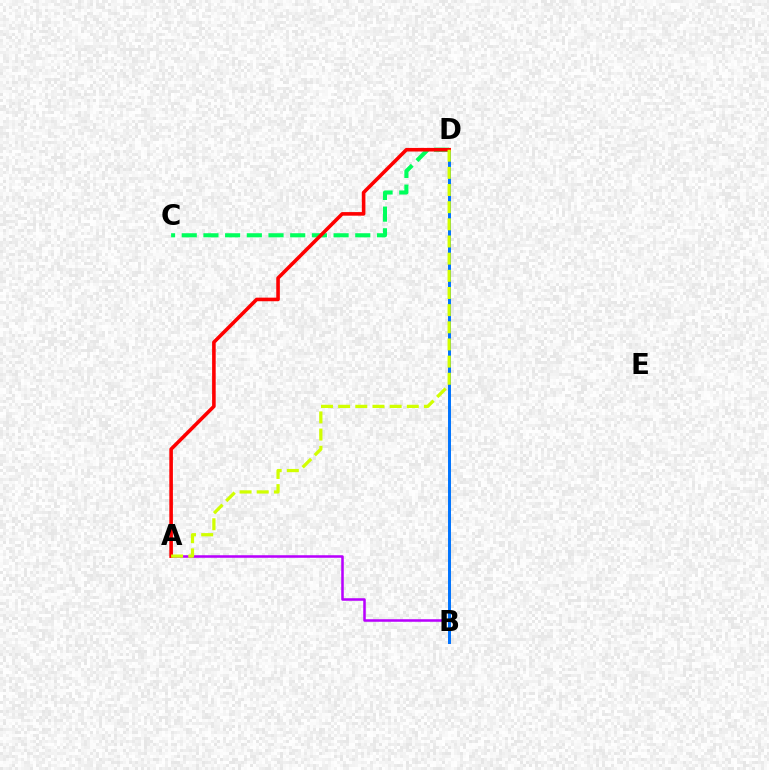{('C', 'D'): [{'color': '#00ff5c', 'line_style': 'dashed', 'thickness': 2.95}], ('A', 'B'): [{'color': '#b900ff', 'line_style': 'solid', 'thickness': 1.83}], ('B', 'D'): [{'color': '#0074ff', 'line_style': 'solid', 'thickness': 2.14}], ('A', 'D'): [{'color': '#ff0000', 'line_style': 'solid', 'thickness': 2.58}, {'color': '#d1ff00', 'line_style': 'dashed', 'thickness': 2.33}]}